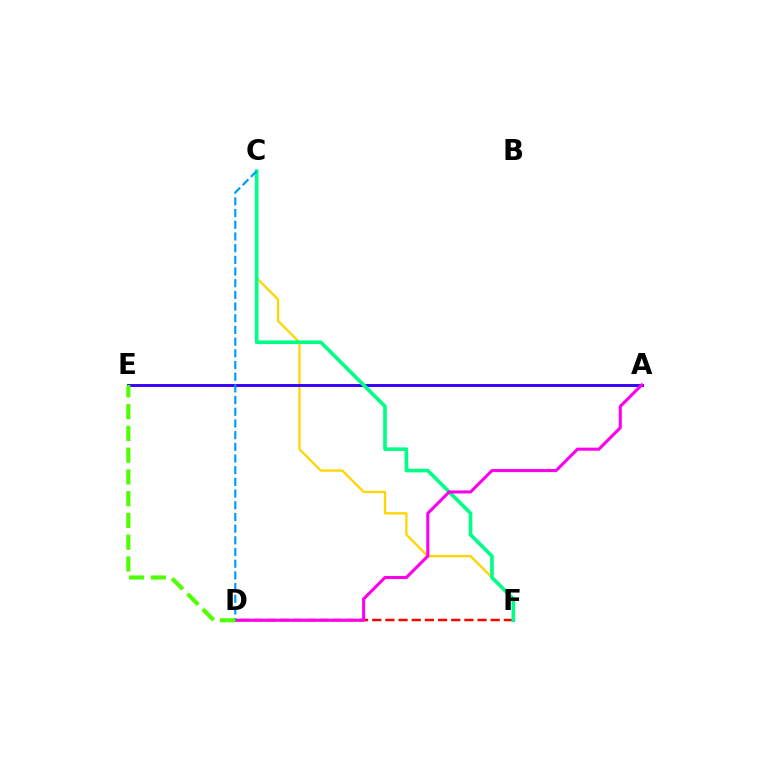{('C', 'F'): [{'color': '#ffd500', 'line_style': 'solid', 'thickness': 1.64}, {'color': '#00ff86', 'line_style': 'solid', 'thickness': 2.63}], ('A', 'E'): [{'color': '#3700ff', 'line_style': 'solid', 'thickness': 2.1}], ('D', 'F'): [{'color': '#ff0000', 'line_style': 'dashed', 'thickness': 1.79}], ('A', 'D'): [{'color': '#ff00ed', 'line_style': 'solid', 'thickness': 2.21}], ('C', 'D'): [{'color': '#009eff', 'line_style': 'dashed', 'thickness': 1.59}], ('D', 'E'): [{'color': '#4fff00', 'line_style': 'dashed', 'thickness': 2.96}]}